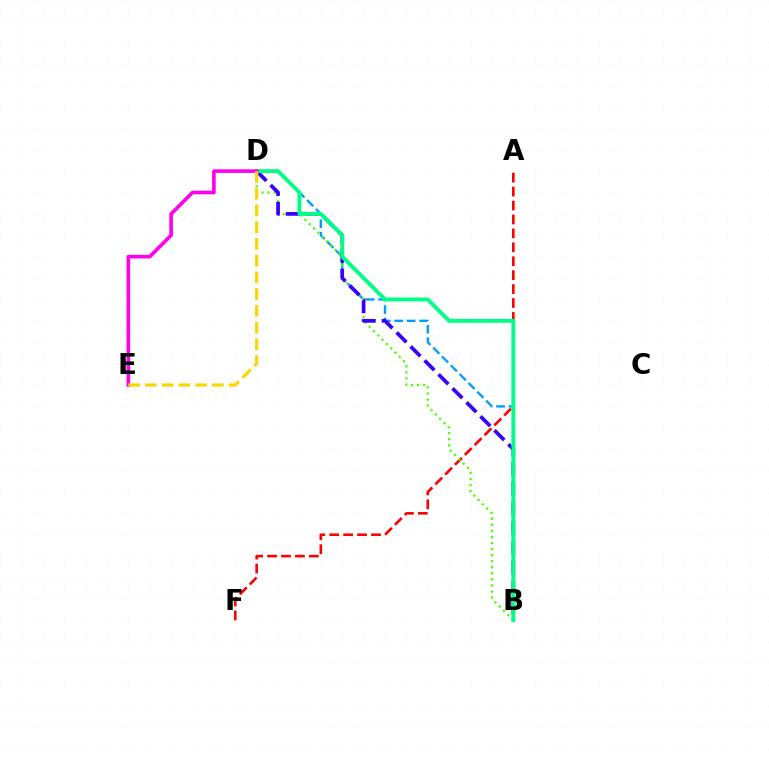{('B', 'D'): [{'color': '#009eff', 'line_style': 'dashed', 'thickness': 1.7}, {'color': '#4fff00', 'line_style': 'dotted', 'thickness': 1.65}, {'color': '#3700ff', 'line_style': 'dashed', 'thickness': 2.68}, {'color': '#00ff86', 'line_style': 'solid', 'thickness': 2.81}], ('A', 'F'): [{'color': '#ff0000', 'line_style': 'dashed', 'thickness': 1.89}], ('D', 'E'): [{'color': '#ff00ed', 'line_style': 'solid', 'thickness': 2.62}, {'color': '#ffd500', 'line_style': 'dashed', 'thickness': 2.27}]}